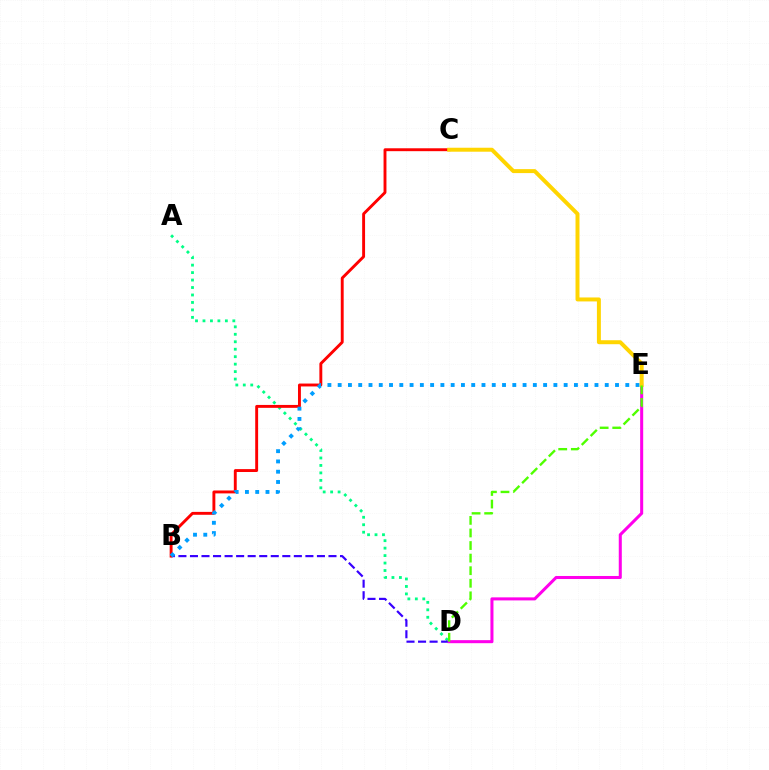{('A', 'D'): [{'color': '#00ff86', 'line_style': 'dotted', 'thickness': 2.03}], ('B', 'D'): [{'color': '#3700ff', 'line_style': 'dashed', 'thickness': 1.57}], ('B', 'C'): [{'color': '#ff0000', 'line_style': 'solid', 'thickness': 2.09}], ('B', 'E'): [{'color': '#009eff', 'line_style': 'dotted', 'thickness': 2.79}], ('D', 'E'): [{'color': '#ff00ed', 'line_style': 'solid', 'thickness': 2.19}, {'color': '#4fff00', 'line_style': 'dashed', 'thickness': 1.71}], ('C', 'E'): [{'color': '#ffd500', 'line_style': 'solid', 'thickness': 2.86}]}